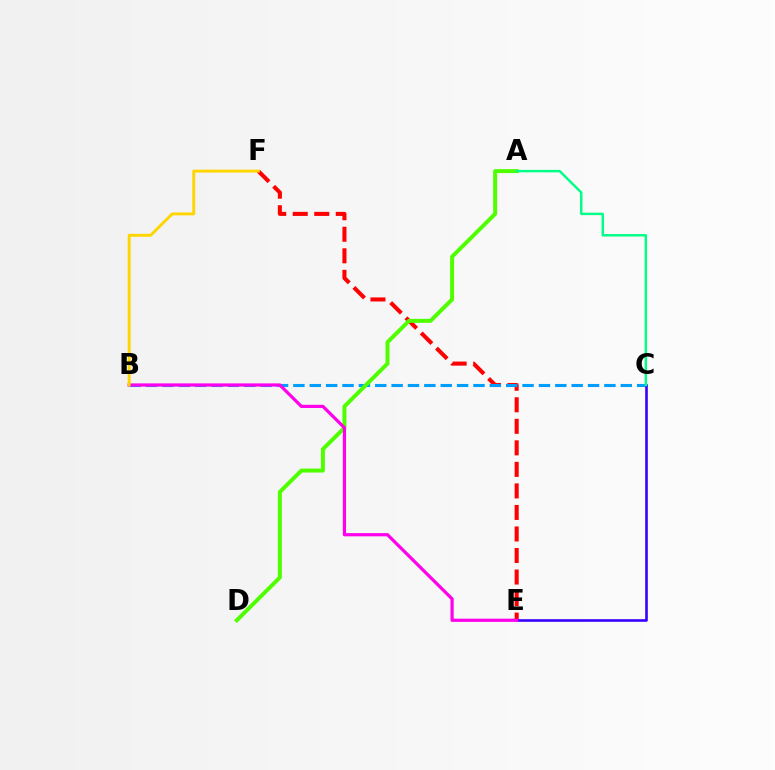{('E', 'F'): [{'color': '#ff0000', 'line_style': 'dashed', 'thickness': 2.92}], ('B', 'C'): [{'color': '#009eff', 'line_style': 'dashed', 'thickness': 2.22}], ('A', 'D'): [{'color': '#4fff00', 'line_style': 'solid', 'thickness': 2.87}], ('C', 'E'): [{'color': '#3700ff', 'line_style': 'solid', 'thickness': 1.88}], ('A', 'C'): [{'color': '#00ff86', 'line_style': 'solid', 'thickness': 1.77}], ('B', 'E'): [{'color': '#ff00ed', 'line_style': 'solid', 'thickness': 2.31}], ('B', 'F'): [{'color': '#ffd500', 'line_style': 'solid', 'thickness': 2.1}]}